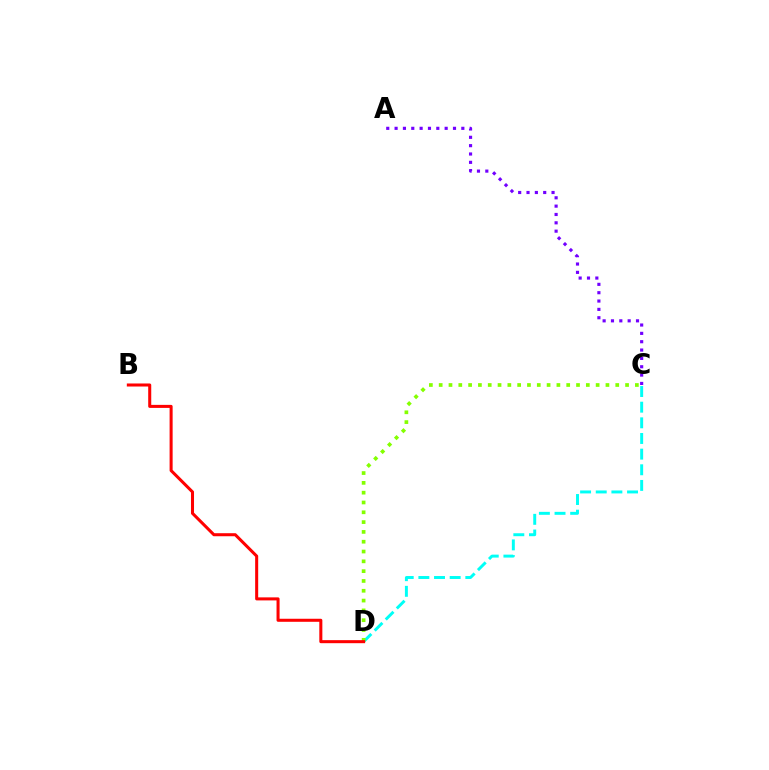{('C', 'D'): [{'color': '#00fff6', 'line_style': 'dashed', 'thickness': 2.13}, {'color': '#84ff00', 'line_style': 'dotted', 'thickness': 2.67}], ('B', 'D'): [{'color': '#ff0000', 'line_style': 'solid', 'thickness': 2.19}], ('A', 'C'): [{'color': '#7200ff', 'line_style': 'dotted', 'thickness': 2.27}]}